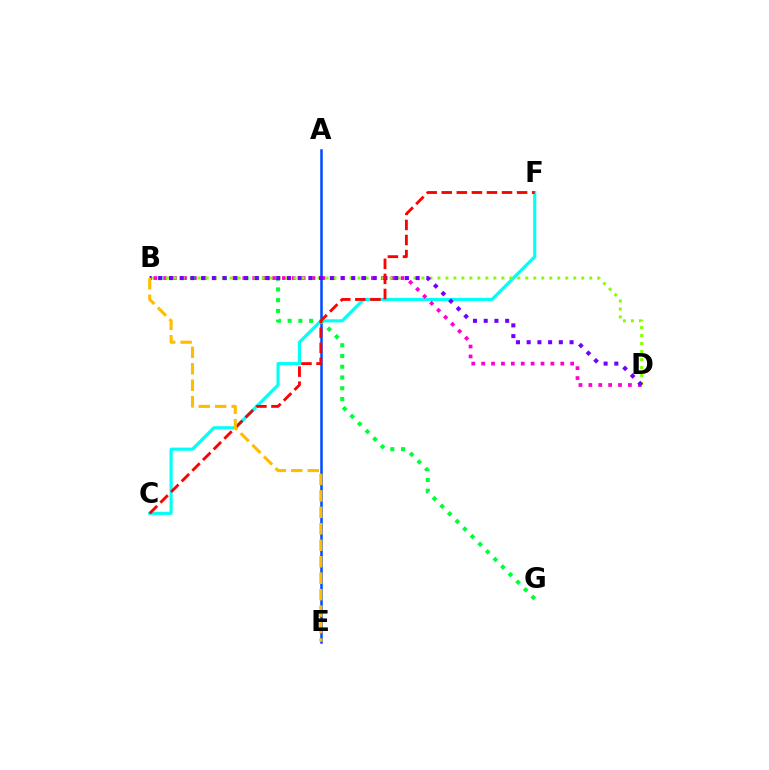{('C', 'F'): [{'color': '#00fff6', 'line_style': 'solid', 'thickness': 2.25}, {'color': '#ff0000', 'line_style': 'dashed', 'thickness': 2.05}], ('A', 'E'): [{'color': '#004bff', 'line_style': 'solid', 'thickness': 1.81}], ('B', 'D'): [{'color': '#ff00cf', 'line_style': 'dotted', 'thickness': 2.69}, {'color': '#84ff00', 'line_style': 'dotted', 'thickness': 2.17}, {'color': '#7200ff', 'line_style': 'dotted', 'thickness': 2.91}], ('B', 'G'): [{'color': '#00ff39', 'line_style': 'dotted', 'thickness': 2.92}], ('B', 'E'): [{'color': '#ffbd00', 'line_style': 'dashed', 'thickness': 2.24}]}